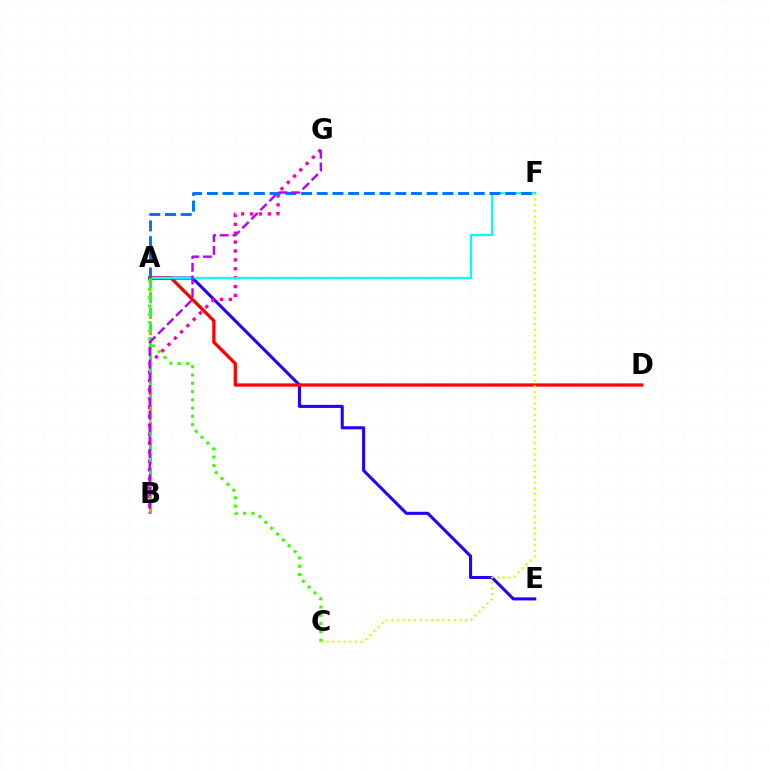{('A', 'E'): [{'color': '#2500ff', 'line_style': 'solid', 'thickness': 2.21}], ('A', 'D'): [{'color': '#ff0000', 'line_style': 'solid', 'thickness': 2.36}], ('C', 'F'): [{'color': '#d1ff00', 'line_style': 'dotted', 'thickness': 1.54}], ('B', 'G'): [{'color': '#ff00ac', 'line_style': 'dotted', 'thickness': 2.42}, {'color': '#b900ff', 'line_style': 'dashed', 'thickness': 1.73}], ('A', 'B'): [{'color': '#ff9400', 'line_style': 'dashed', 'thickness': 2.2}, {'color': '#00ff5c', 'line_style': 'dashed', 'thickness': 1.99}], ('A', 'F'): [{'color': '#00fff6', 'line_style': 'solid', 'thickness': 1.6}, {'color': '#0074ff', 'line_style': 'dashed', 'thickness': 2.13}], ('A', 'C'): [{'color': '#3dff00', 'line_style': 'dotted', 'thickness': 2.25}]}